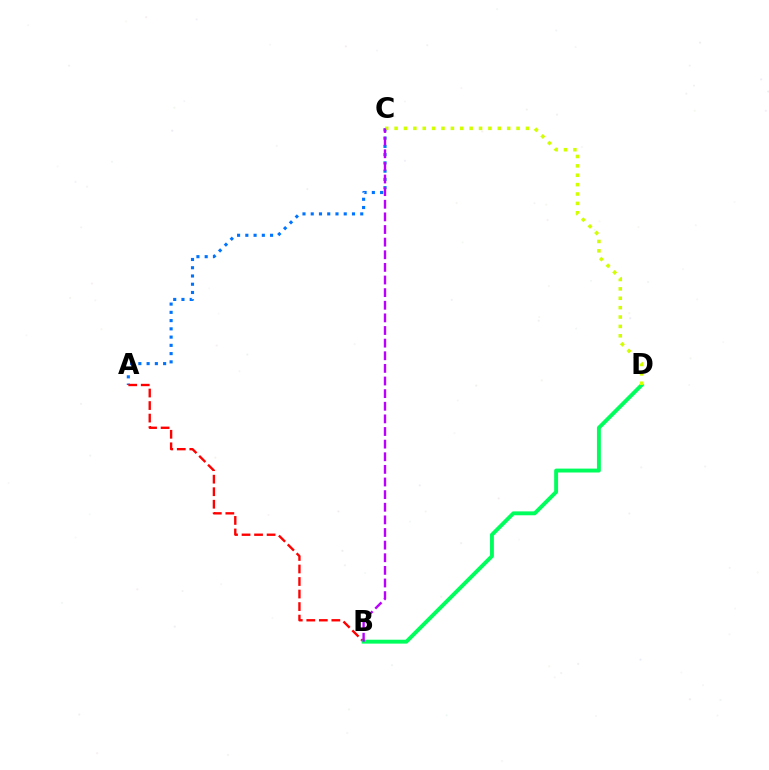{('A', 'C'): [{'color': '#0074ff', 'line_style': 'dotted', 'thickness': 2.24}], ('A', 'B'): [{'color': '#ff0000', 'line_style': 'dashed', 'thickness': 1.7}], ('B', 'D'): [{'color': '#00ff5c', 'line_style': 'solid', 'thickness': 2.81}], ('C', 'D'): [{'color': '#d1ff00', 'line_style': 'dotted', 'thickness': 2.55}], ('B', 'C'): [{'color': '#b900ff', 'line_style': 'dashed', 'thickness': 1.72}]}